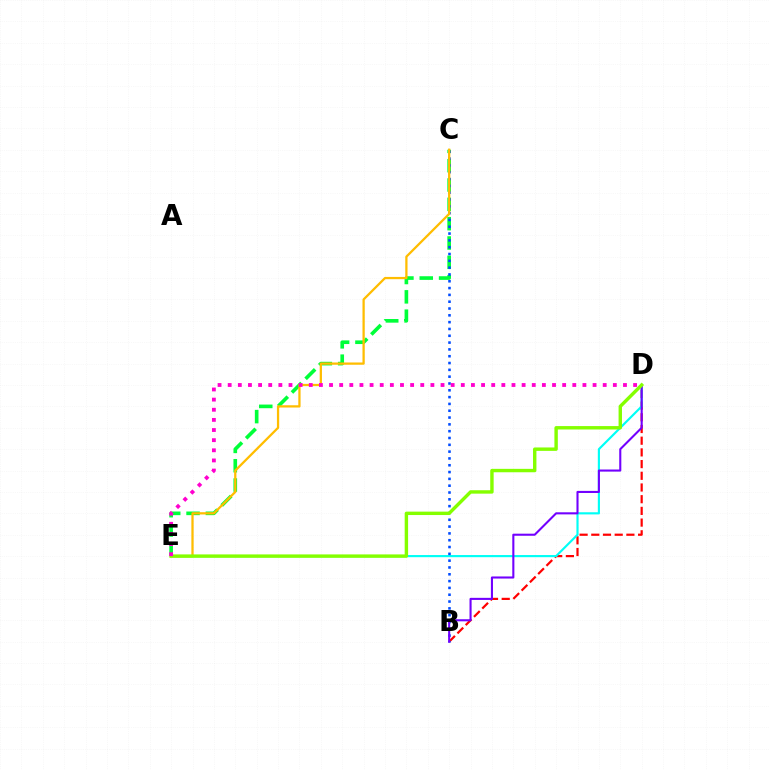{('B', 'D'): [{'color': '#ff0000', 'line_style': 'dashed', 'thickness': 1.59}, {'color': '#7200ff', 'line_style': 'solid', 'thickness': 1.5}], ('D', 'E'): [{'color': '#00fff6', 'line_style': 'solid', 'thickness': 1.55}, {'color': '#84ff00', 'line_style': 'solid', 'thickness': 2.45}, {'color': '#ff00cf', 'line_style': 'dotted', 'thickness': 2.75}], ('C', 'E'): [{'color': '#00ff39', 'line_style': 'dashed', 'thickness': 2.63}, {'color': '#ffbd00', 'line_style': 'solid', 'thickness': 1.63}], ('B', 'C'): [{'color': '#004bff', 'line_style': 'dotted', 'thickness': 1.85}]}